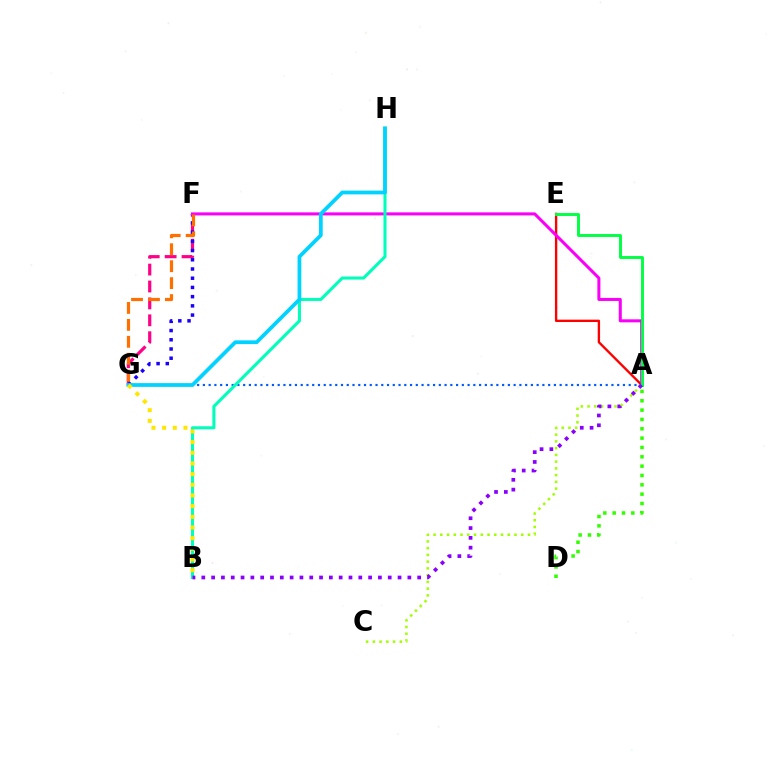{('F', 'G'): [{'color': '#ff0088', 'line_style': 'dashed', 'thickness': 2.3}, {'color': '#1900ff', 'line_style': 'dotted', 'thickness': 2.5}, {'color': '#ff7000', 'line_style': 'dashed', 'thickness': 2.3}], ('A', 'E'): [{'color': '#ff0000', 'line_style': 'solid', 'thickness': 1.7}, {'color': '#00ff45', 'line_style': 'solid', 'thickness': 2.1}], ('A', 'F'): [{'color': '#fa00f9', 'line_style': 'solid', 'thickness': 2.18}], ('A', 'G'): [{'color': '#005dff', 'line_style': 'dotted', 'thickness': 1.56}], ('B', 'H'): [{'color': '#00ffbb', 'line_style': 'solid', 'thickness': 2.2}], ('G', 'H'): [{'color': '#00d3ff', 'line_style': 'solid', 'thickness': 2.7}], ('B', 'G'): [{'color': '#ffe600', 'line_style': 'dotted', 'thickness': 2.9}], ('A', 'C'): [{'color': '#a2ff00', 'line_style': 'dotted', 'thickness': 1.83}], ('A', 'D'): [{'color': '#31ff00', 'line_style': 'dotted', 'thickness': 2.54}], ('A', 'B'): [{'color': '#8a00ff', 'line_style': 'dotted', 'thickness': 2.67}]}